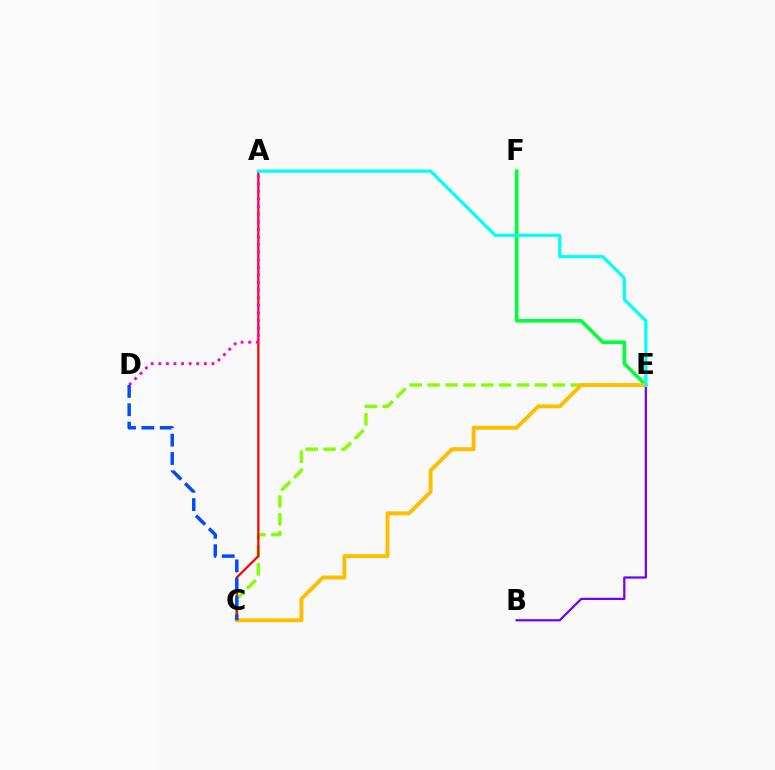{('B', 'E'): [{'color': '#7200ff', 'line_style': 'solid', 'thickness': 1.62}], ('C', 'E'): [{'color': '#84ff00', 'line_style': 'dashed', 'thickness': 2.43}, {'color': '#ffbd00', 'line_style': 'solid', 'thickness': 2.81}], ('A', 'C'): [{'color': '#ff0000', 'line_style': 'solid', 'thickness': 1.59}], ('A', 'D'): [{'color': '#ff00cf', 'line_style': 'dotted', 'thickness': 2.06}], ('E', 'F'): [{'color': '#00ff39', 'line_style': 'solid', 'thickness': 2.57}], ('A', 'E'): [{'color': '#00fff6', 'line_style': 'solid', 'thickness': 2.31}], ('C', 'D'): [{'color': '#004bff', 'line_style': 'dashed', 'thickness': 2.49}]}